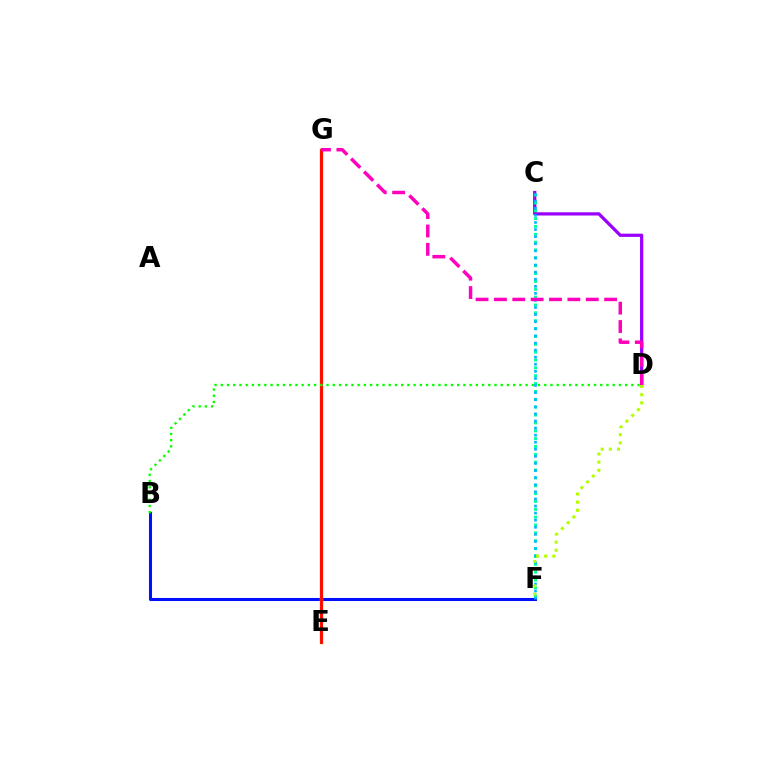{('B', 'F'): [{'color': '#0010ff', 'line_style': 'solid', 'thickness': 2.2}], ('C', 'D'): [{'color': '#9b00ff', 'line_style': 'solid', 'thickness': 2.33}], ('C', 'F'): [{'color': '#00ff9d', 'line_style': 'dotted', 'thickness': 2.14}, {'color': '#00b5ff', 'line_style': 'dotted', 'thickness': 1.93}], ('E', 'G'): [{'color': '#ffa500', 'line_style': 'solid', 'thickness': 2.47}, {'color': '#ff0000', 'line_style': 'solid', 'thickness': 1.99}], ('D', 'F'): [{'color': '#b3ff00', 'line_style': 'dotted', 'thickness': 2.21}], ('B', 'D'): [{'color': '#08ff00', 'line_style': 'dotted', 'thickness': 1.69}], ('D', 'G'): [{'color': '#ff00bd', 'line_style': 'dashed', 'thickness': 2.5}]}